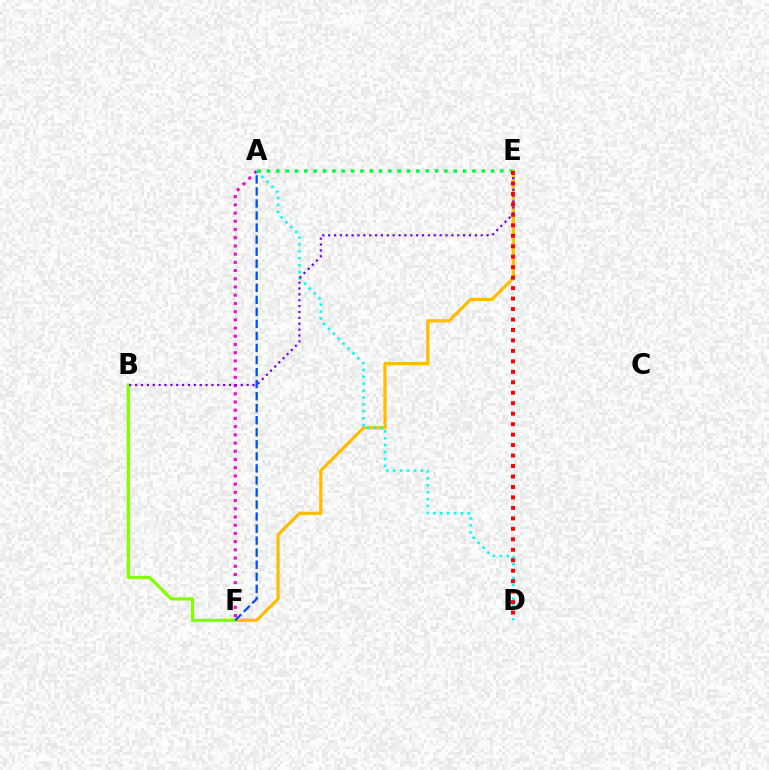{('A', 'F'): [{'color': '#ff00cf', 'line_style': 'dotted', 'thickness': 2.23}, {'color': '#004bff', 'line_style': 'dashed', 'thickness': 1.64}], ('E', 'F'): [{'color': '#ffbd00', 'line_style': 'solid', 'thickness': 2.32}], ('A', 'D'): [{'color': '#00fff6', 'line_style': 'dotted', 'thickness': 1.88}], ('B', 'F'): [{'color': '#84ff00', 'line_style': 'solid', 'thickness': 2.31}], ('B', 'E'): [{'color': '#7200ff', 'line_style': 'dotted', 'thickness': 1.59}], ('A', 'E'): [{'color': '#00ff39', 'line_style': 'dotted', 'thickness': 2.54}], ('D', 'E'): [{'color': '#ff0000', 'line_style': 'dotted', 'thickness': 2.84}]}